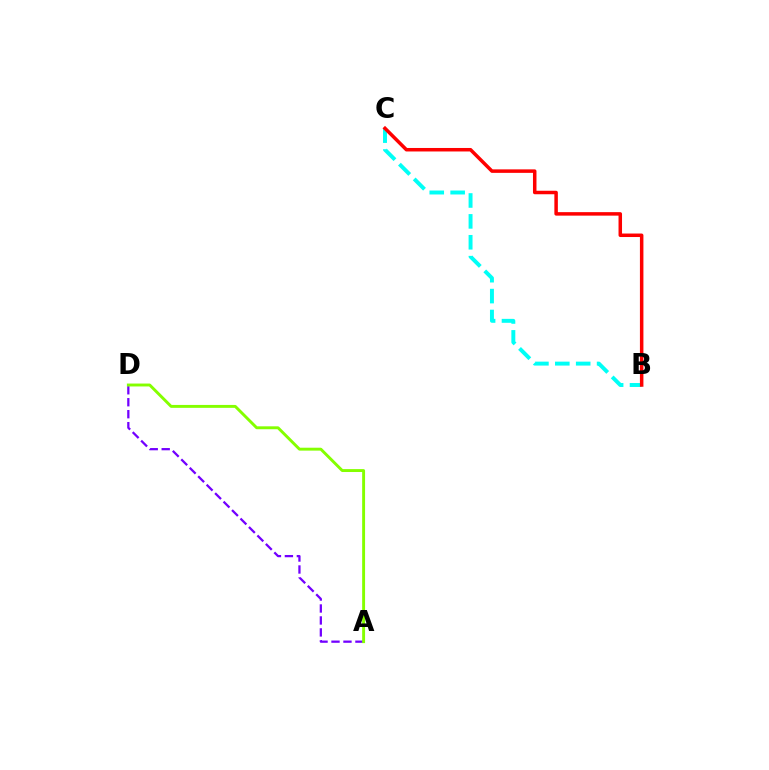{('A', 'D'): [{'color': '#7200ff', 'line_style': 'dashed', 'thickness': 1.63}, {'color': '#84ff00', 'line_style': 'solid', 'thickness': 2.09}], ('B', 'C'): [{'color': '#00fff6', 'line_style': 'dashed', 'thickness': 2.84}, {'color': '#ff0000', 'line_style': 'solid', 'thickness': 2.52}]}